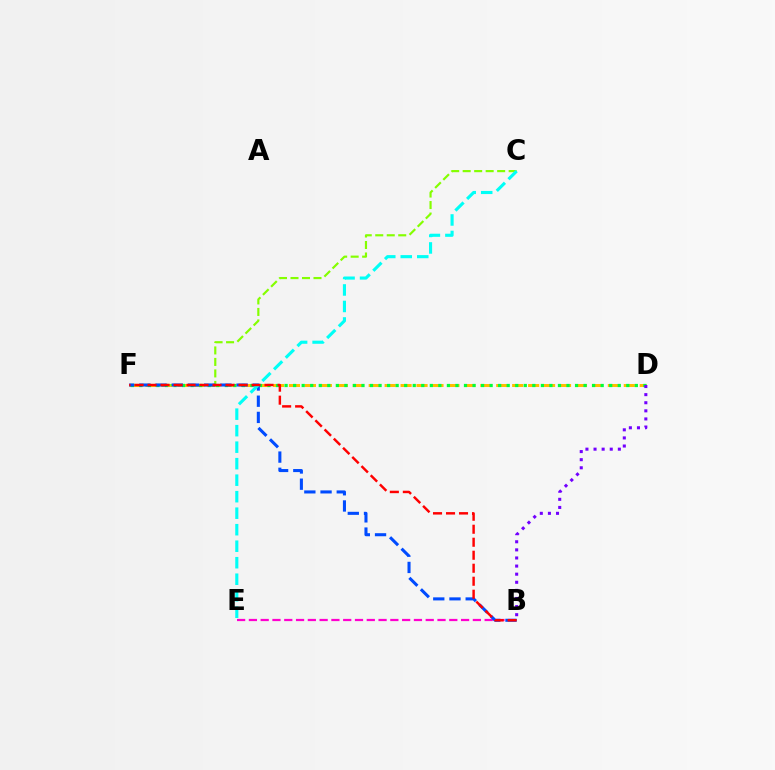{('D', 'F'): [{'color': '#ffbd00', 'line_style': 'dashed', 'thickness': 2.17}, {'color': '#00ff39', 'line_style': 'dotted', 'thickness': 2.32}], ('B', 'E'): [{'color': '#ff00cf', 'line_style': 'dashed', 'thickness': 1.6}], ('C', 'F'): [{'color': '#84ff00', 'line_style': 'dashed', 'thickness': 1.56}], ('B', 'F'): [{'color': '#004bff', 'line_style': 'dashed', 'thickness': 2.2}, {'color': '#ff0000', 'line_style': 'dashed', 'thickness': 1.77}], ('C', 'E'): [{'color': '#00fff6', 'line_style': 'dashed', 'thickness': 2.24}], ('B', 'D'): [{'color': '#7200ff', 'line_style': 'dotted', 'thickness': 2.2}]}